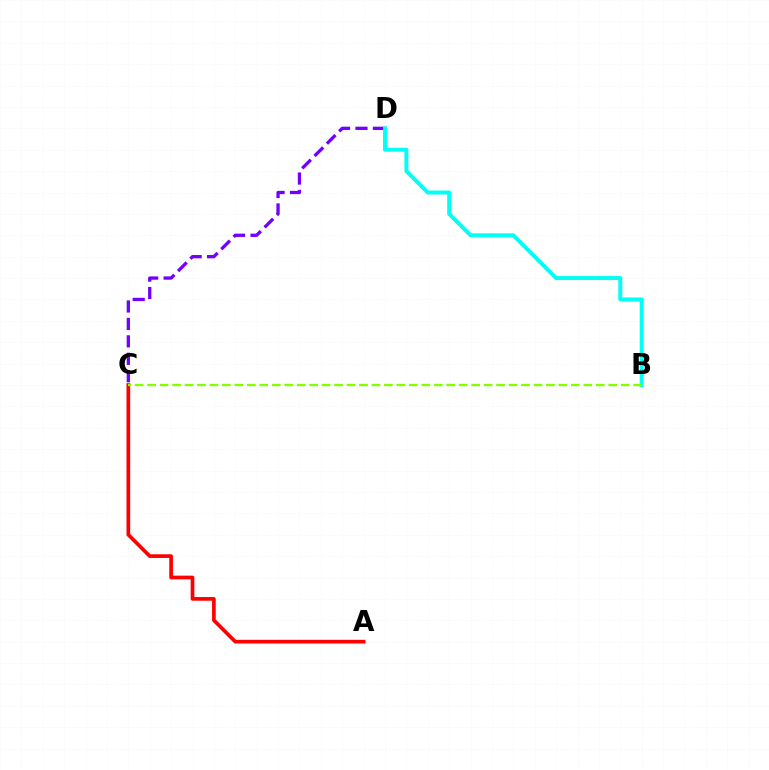{('A', 'C'): [{'color': '#ff0000', 'line_style': 'solid', 'thickness': 2.65}], ('C', 'D'): [{'color': '#7200ff', 'line_style': 'dashed', 'thickness': 2.37}], ('B', 'D'): [{'color': '#00fff6', 'line_style': 'solid', 'thickness': 2.85}], ('B', 'C'): [{'color': '#84ff00', 'line_style': 'dashed', 'thickness': 1.69}]}